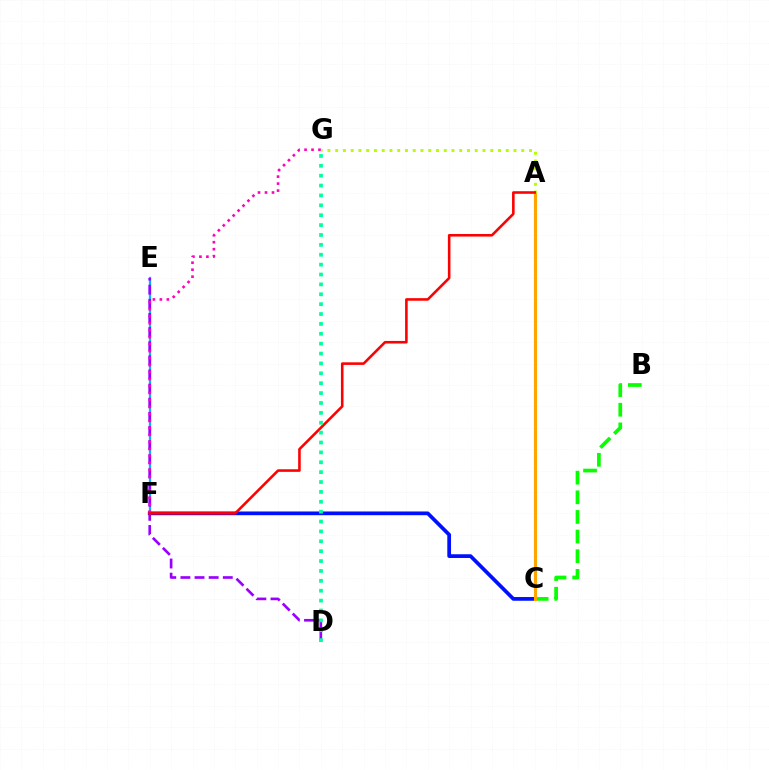{('B', 'C'): [{'color': '#08ff00', 'line_style': 'dashed', 'thickness': 2.67}], ('E', 'F'): [{'color': '#00b5ff', 'line_style': 'solid', 'thickness': 1.67}], ('C', 'F'): [{'color': '#0010ff', 'line_style': 'solid', 'thickness': 2.68}], ('A', 'C'): [{'color': '#ffa500', 'line_style': 'solid', 'thickness': 2.25}], ('D', 'E'): [{'color': '#9b00ff', 'line_style': 'dashed', 'thickness': 1.92}], ('A', 'G'): [{'color': '#b3ff00', 'line_style': 'dotted', 'thickness': 2.11}], ('F', 'G'): [{'color': '#ff00bd', 'line_style': 'dotted', 'thickness': 1.9}], ('A', 'F'): [{'color': '#ff0000', 'line_style': 'solid', 'thickness': 1.86}], ('D', 'G'): [{'color': '#00ff9d', 'line_style': 'dotted', 'thickness': 2.68}]}